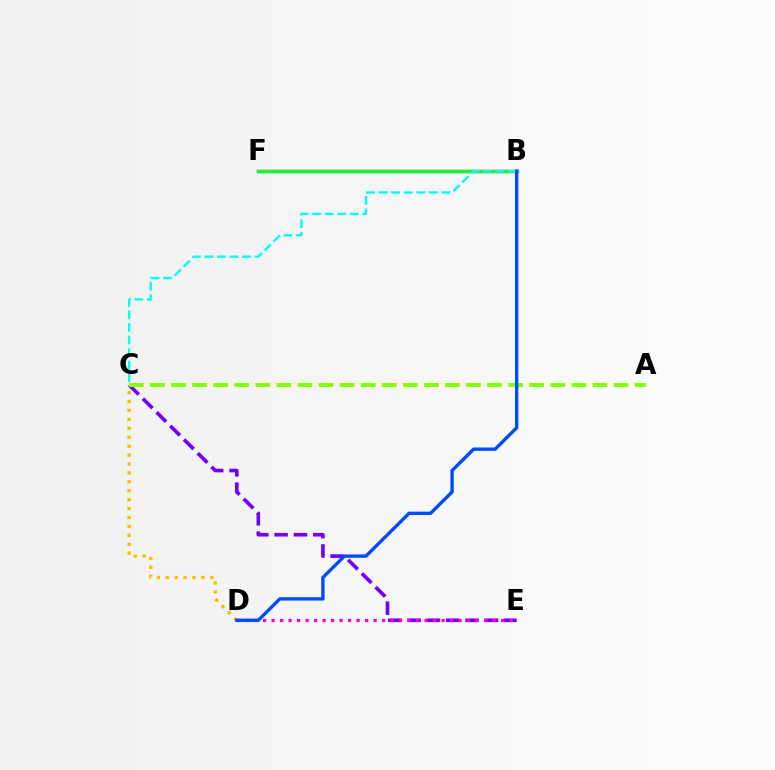{('C', 'E'): [{'color': '#7200ff', 'line_style': 'dashed', 'thickness': 2.63}], ('A', 'C'): [{'color': '#84ff00', 'line_style': 'dashed', 'thickness': 2.86}], ('B', 'F'): [{'color': '#ff0000', 'line_style': 'solid', 'thickness': 2.43}, {'color': '#00ff39', 'line_style': 'solid', 'thickness': 2.27}], ('C', 'D'): [{'color': '#ffbd00', 'line_style': 'dotted', 'thickness': 2.42}], ('B', 'C'): [{'color': '#00fff6', 'line_style': 'dashed', 'thickness': 1.7}], ('D', 'E'): [{'color': '#ff00cf', 'line_style': 'dotted', 'thickness': 2.31}], ('B', 'D'): [{'color': '#004bff', 'line_style': 'solid', 'thickness': 2.42}]}